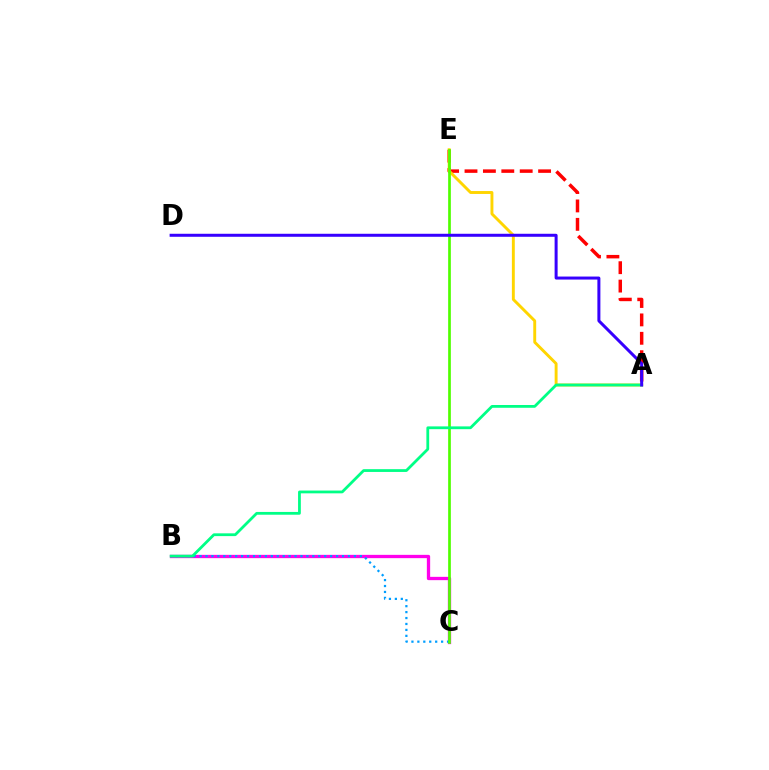{('A', 'E'): [{'color': '#ff0000', 'line_style': 'dashed', 'thickness': 2.5}, {'color': '#ffd500', 'line_style': 'solid', 'thickness': 2.1}], ('B', 'C'): [{'color': '#ff00ed', 'line_style': 'solid', 'thickness': 2.38}, {'color': '#009eff', 'line_style': 'dotted', 'thickness': 1.61}], ('C', 'E'): [{'color': '#4fff00', 'line_style': 'solid', 'thickness': 1.94}], ('A', 'B'): [{'color': '#00ff86', 'line_style': 'solid', 'thickness': 2.0}], ('A', 'D'): [{'color': '#3700ff', 'line_style': 'solid', 'thickness': 2.16}]}